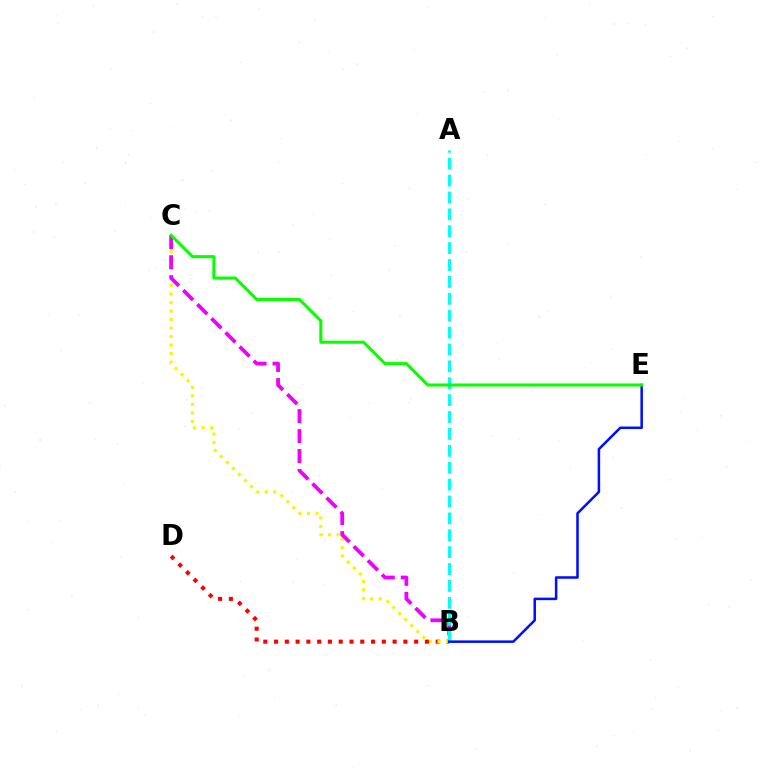{('B', 'D'): [{'color': '#ff0000', 'line_style': 'dotted', 'thickness': 2.93}], ('B', 'C'): [{'color': '#fcf500', 'line_style': 'dotted', 'thickness': 2.31}, {'color': '#ee00ff', 'line_style': 'dashed', 'thickness': 2.71}], ('A', 'B'): [{'color': '#00fff6', 'line_style': 'dashed', 'thickness': 2.29}], ('B', 'E'): [{'color': '#0010ff', 'line_style': 'solid', 'thickness': 1.82}], ('C', 'E'): [{'color': '#08ff00', 'line_style': 'solid', 'thickness': 2.2}]}